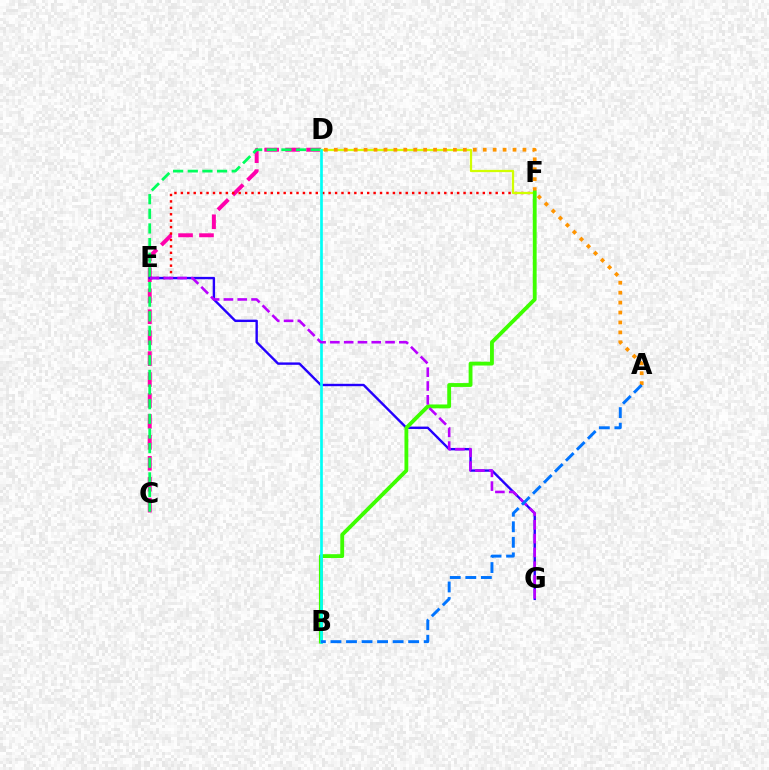{('C', 'D'): [{'color': '#ff00ac', 'line_style': 'dashed', 'thickness': 2.85}, {'color': '#00ff5c', 'line_style': 'dashed', 'thickness': 1.99}], ('E', 'F'): [{'color': '#ff0000', 'line_style': 'dotted', 'thickness': 1.75}], ('E', 'G'): [{'color': '#2500ff', 'line_style': 'solid', 'thickness': 1.72}, {'color': '#b900ff', 'line_style': 'dashed', 'thickness': 1.87}], ('D', 'F'): [{'color': '#d1ff00', 'line_style': 'solid', 'thickness': 1.63}], ('A', 'D'): [{'color': '#ff9400', 'line_style': 'dotted', 'thickness': 2.7}], ('B', 'F'): [{'color': '#3dff00', 'line_style': 'solid', 'thickness': 2.76}], ('B', 'D'): [{'color': '#00fff6', 'line_style': 'solid', 'thickness': 1.93}], ('A', 'B'): [{'color': '#0074ff', 'line_style': 'dashed', 'thickness': 2.11}]}